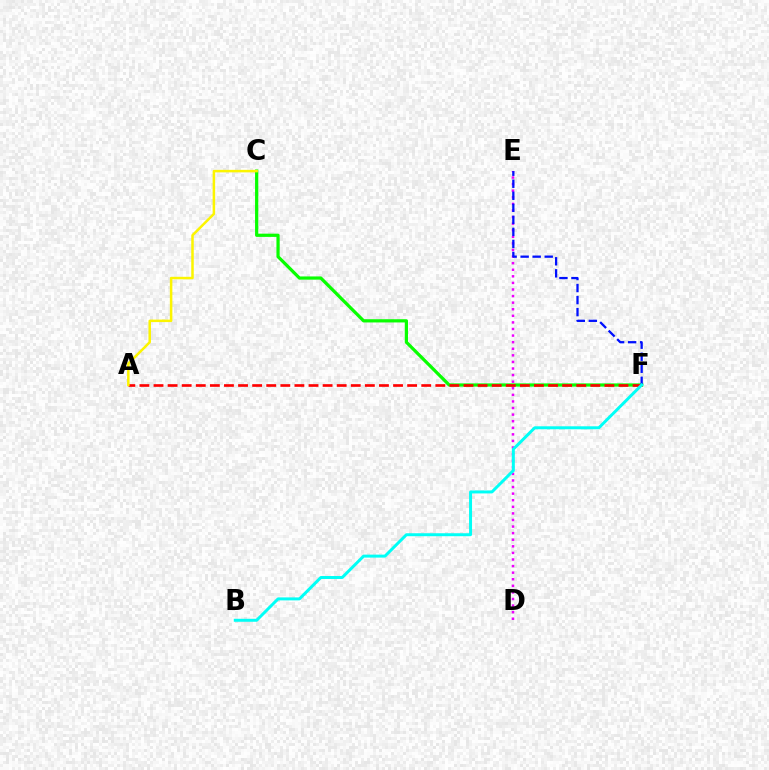{('D', 'E'): [{'color': '#ee00ff', 'line_style': 'dotted', 'thickness': 1.79}], ('C', 'F'): [{'color': '#08ff00', 'line_style': 'solid', 'thickness': 2.32}], ('A', 'F'): [{'color': '#ff0000', 'line_style': 'dashed', 'thickness': 1.91}], ('E', 'F'): [{'color': '#0010ff', 'line_style': 'dashed', 'thickness': 1.63}], ('A', 'C'): [{'color': '#fcf500', 'line_style': 'solid', 'thickness': 1.81}], ('B', 'F'): [{'color': '#00fff6', 'line_style': 'solid', 'thickness': 2.14}]}